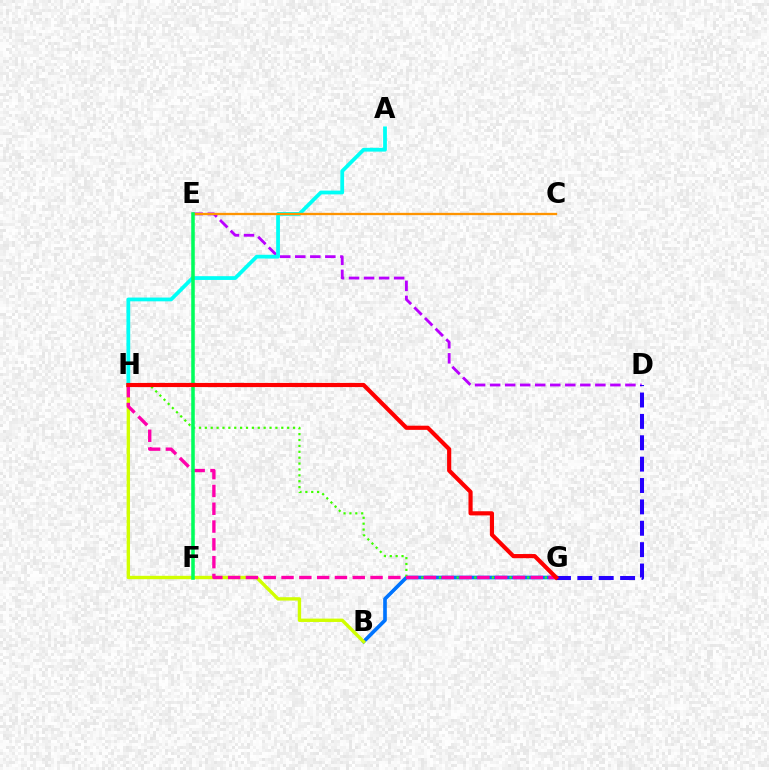{('D', 'E'): [{'color': '#b900ff', 'line_style': 'dashed', 'thickness': 2.04}], ('A', 'H'): [{'color': '#00fff6', 'line_style': 'solid', 'thickness': 2.72}], ('B', 'G'): [{'color': '#0074ff', 'line_style': 'solid', 'thickness': 2.63}], ('B', 'H'): [{'color': '#d1ff00', 'line_style': 'solid', 'thickness': 2.42}], ('G', 'H'): [{'color': '#3dff00', 'line_style': 'dotted', 'thickness': 1.6}, {'color': '#ff00ac', 'line_style': 'dashed', 'thickness': 2.42}, {'color': '#ff0000', 'line_style': 'solid', 'thickness': 2.99}], ('C', 'E'): [{'color': '#ff9400', 'line_style': 'solid', 'thickness': 1.67}], ('D', 'G'): [{'color': '#2500ff', 'line_style': 'dashed', 'thickness': 2.9}], ('E', 'F'): [{'color': '#00ff5c', 'line_style': 'solid', 'thickness': 2.55}]}